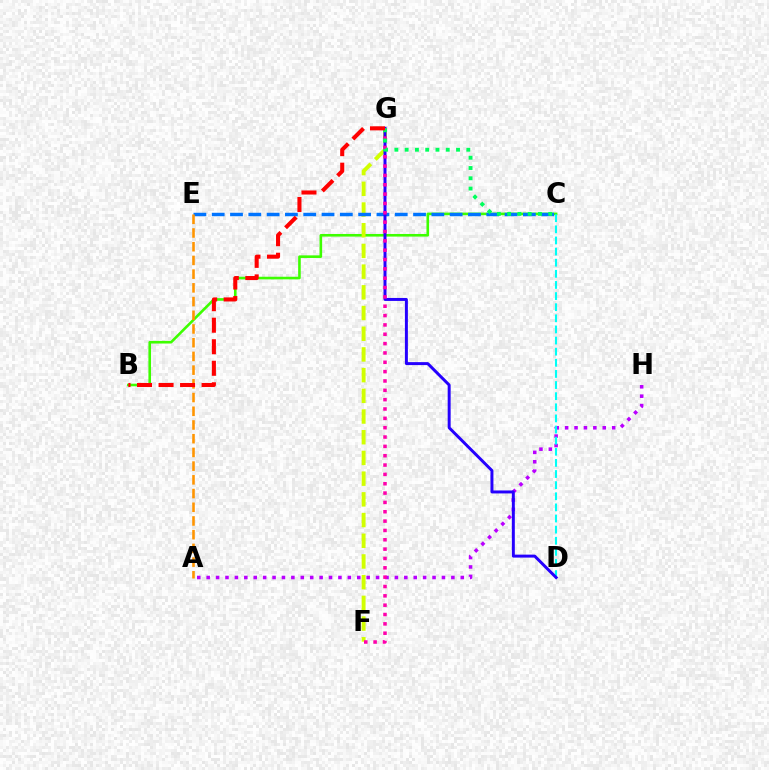{('A', 'H'): [{'color': '#b900ff', 'line_style': 'dotted', 'thickness': 2.56}], ('B', 'C'): [{'color': '#3dff00', 'line_style': 'solid', 'thickness': 1.88}], ('F', 'G'): [{'color': '#d1ff00', 'line_style': 'dashed', 'thickness': 2.81}, {'color': '#ff00ac', 'line_style': 'dotted', 'thickness': 2.54}], ('C', 'D'): [{'color': '#00fff6', 'line_style': 'dashed', 'thickness': 1.51}], ('C', 'E'): [{'color': '#0074ff', 'line_style': 'dashed', 'thickness': 2.49}], ('A', 'E'): [{'color': '#ff9400', 'line_style': 'dashed', 'thickness': 1.86}], ('D', 'G'): [{'color': '#2500ff', 'line_style': 'solid', 'thickness': 2.14}], ('C', 'G'): [{'color': '#00ff5c', 'line_style': 'dotted', 'thickness': 2.79}], ('B', 'G'): [{'color': '#ff0000', 'line_style': 'dashed', 'thickness': 2.92}]}